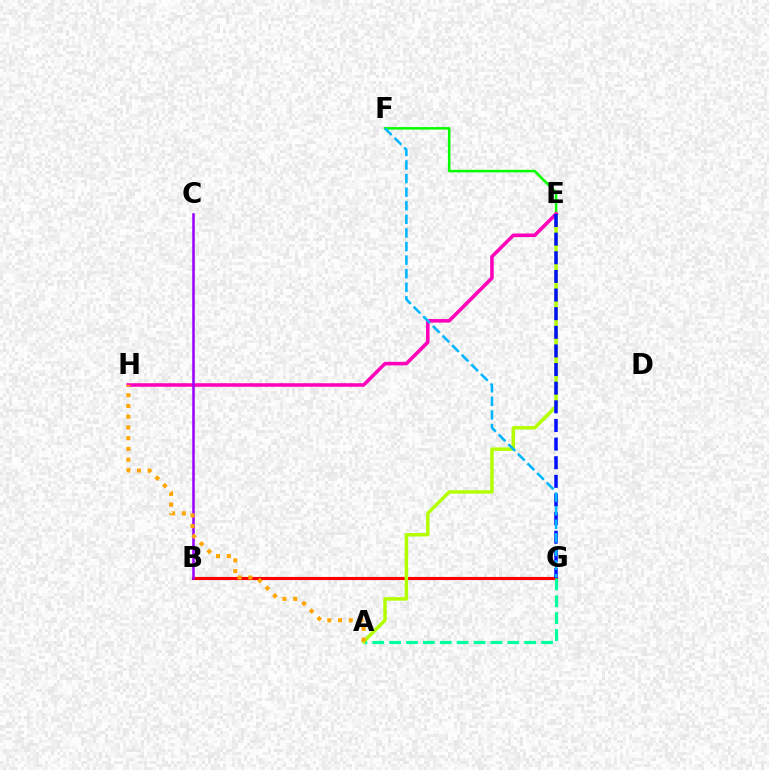{('B', 'G'): [{'color': '#ff0000', 'line_style': 'solid', 'thickness': 2.25}], ('A', 'G'): [{'color': '#00ff9d', 'line_style': 'dashed', 'thickness': 2.29}], ('A', 'E'): [{'color': '#b3ff00', 'line_style': 'solid', 'thickness': 2.51}], ('E', 'F'): [{'color': '#08ff00', 'line_style': 'solid', 'thickness': 1.83}], ('E', 'H'): [{'color': '#ff00bd', 'line_style': 'solid', 'thickness': 2.56}], ('B', 'C'): [{'color': '#9b00ff', 'line_style': 'solid', 'thickness': 1.81}], ('E', 'G'): [{'color': '#0010ff', 'line_style': 'dashed', 'thickness': 2.53}], ('A', 'H'): [{'color': '#ffa500', 'line_style': 'dotted', 'thickness': 2.92}], ('F', 'G'): [{'color': '#00b5ff', 'line_style': 'dashed', 'thickness': 1.85}]}